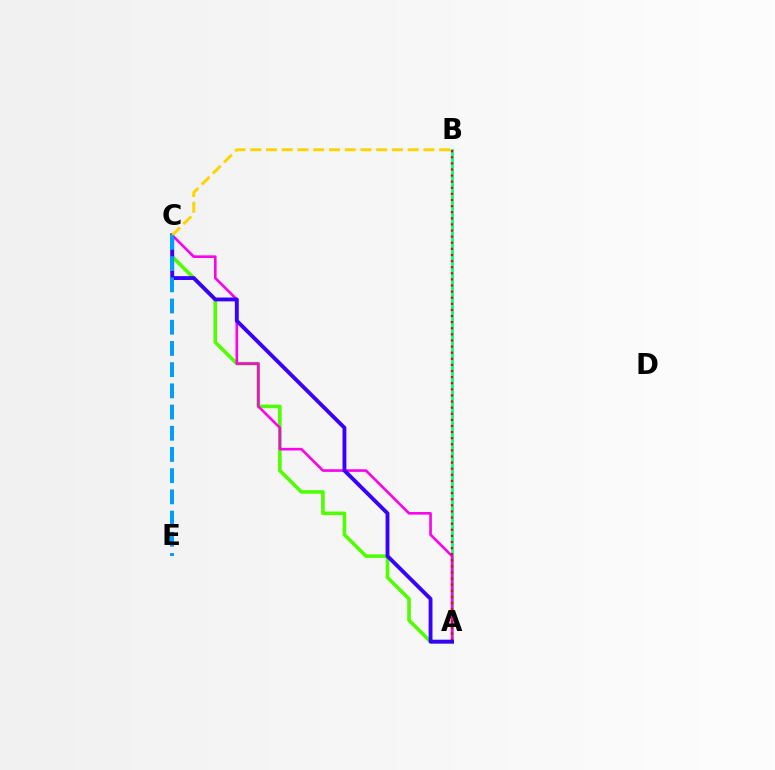{('A', 'B'): [{'color': '#00ff86', 'line_style': 'solid', 'thickness': 2.0}, {'color': '#ff0000', 'line_style': 'dotted', 'thickness': 1.66}], ('A', 'C'): [{'color': '#4fff00', 'line_style': 'solid', 'thickness': 2.59}, {'color': '#ff00ed', 'line_style': 'solid', 'thickness': 1.88}, {'color': '#3700ff', 'line_style': 'solid', 'thickness': 2.77}], ('B', 'C'): [{'color': '#ffd500', 'line_style': 'dashed', 'thickness': 2.14}], ('C', 'E'): [{'color': '#009eff', 'line_style': 'dashed', 'thickness': 2.88}]}